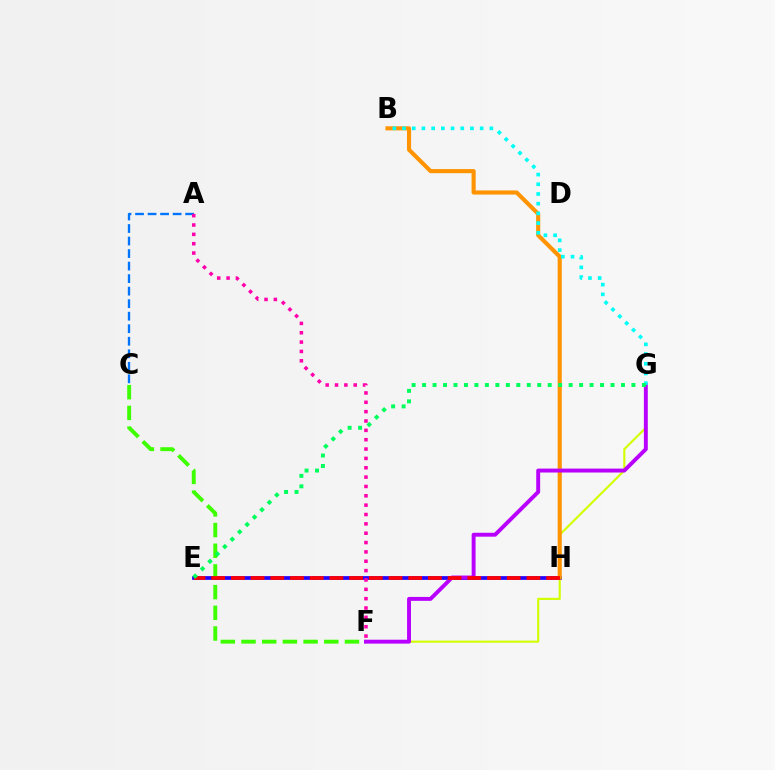{('F', 'G'): [{'color': '#d1ff00', 'line_style': 'solid', 'thickness': 1.53}, {'color': '#b900ff', 'line_style': 'solid', 'thickness': 2.82}], ('E', 'H'): [{'color': '#2500ff', 'line_style': 'solid', 'thickness': 2.69}, {'color': '#ff0000', 'line_style': 'dashed', 'thickness': 2.68}], ('B', 'H'): [{'color': '#ff9400', 'line_style': 'solid', 'thickness': 2.97}], ('C', 'F'): [{'color': '#3dff00', 'line_style': 'dashed', 'thickness': 2.81}], ('A', 'C'): [{'color': '#0074ff', 'line_style': 'dashed', 'thickness': 1.7}], ('B', 'G'): [{'color': '#00fff6', 'line_style': 'dotted', 'thickness': 2.64}], ('A', 'F'): [{'color': '#ff00ac', 'line_style': 'dotted', 'thickness': 2.54}], ('E', 'G'): [{'color': '#00ff5c', 'line_style': 'dotted', 'thickness': 2.84}]}